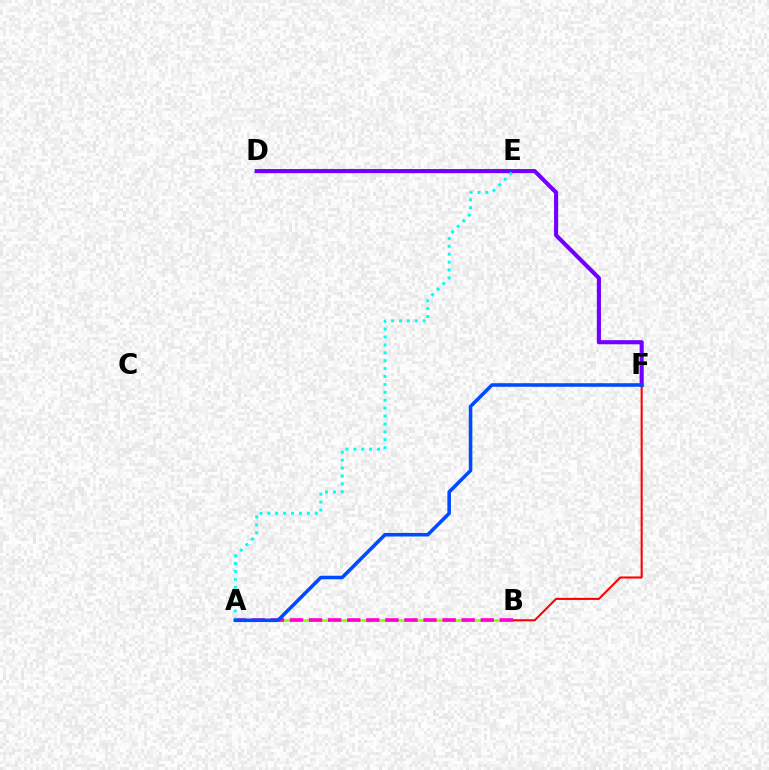{('A', 'B'): [{'color': '#84ff00', 'line_style': 'solid', 'thickness': 1.87}, {'color': '#ff00cf', 'line_style': 'dashed', 'thickness': 2.59}], ('D', 'E'): [{'color': '#00ff39', 'line_style': 'dotted', 'thickness': 2.62}, {'color': '#ffbd00', 'line_style': 'dashed', 'thickness': 2.78}], ('D', 'F'): [{'color': '#7200ff', 'line_style': 'solid', 'thickness': 2.97}], ('B', 'F'): [{'color': '#ff0000', 'line_style': 'solid', 'thickness': 1.5}], ('A', 'E'): [{'color': '#00fff6', 'line_style': 'dotted', 'thickness': 2.15}], ('A', 'F'): [{'color': '#004bff', 'line_style': 'solid', 'thickness': 2.57}]}